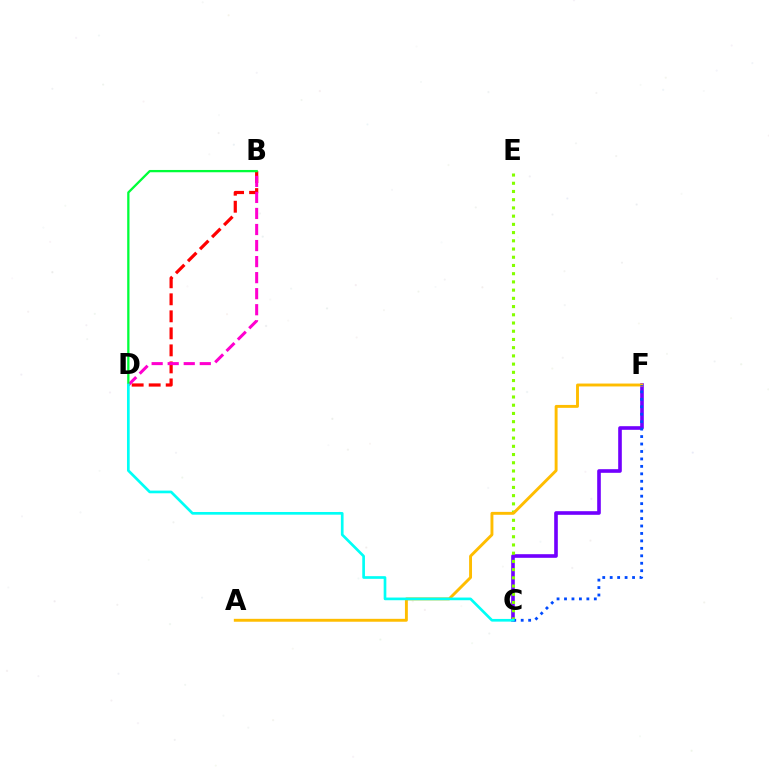{('C', 'F'): [{'color': '#7200ff', 'line_style': 'solid', 'thickness': 2.61}, {'color': '#004bff', 'line_style': 'dotted', 'thickness': 2.02}], ('C', 'E'): [{'color': '#84ff00', 'line_style': 'dotted', 'thickness': 2.23}], ('A', 'F'): [{'color': '#ffbd00', 'line_style': 'solid', 'thickness': 2.09}], ('B', 'D'): [{'color': '#ff0000', 'line_style': 'dashed', 'thickness': 2.31}, {'color': '#ff00cf', 'line_style': 'dashed', 'thickness': 2.18}, {'color': '#00ff39', 'line_style': 'solid', 'thickness': 1.65}], ('C', 'D'): [{'color': '#00fff6', 'line_style': 'solid', 'thickness': 1.93}]}